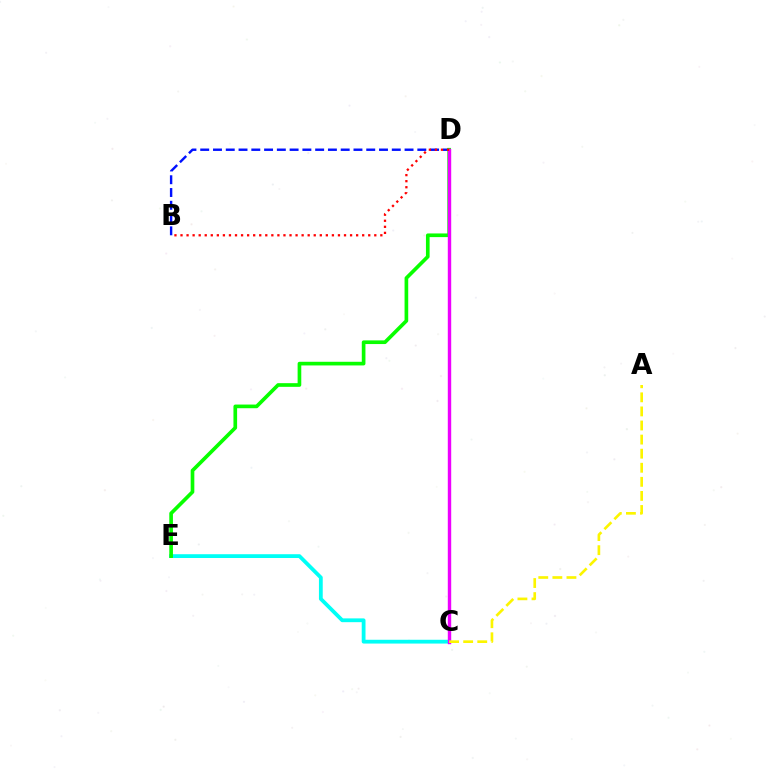{('B', 'D'): [{'color': '#0010ff', 'line_style': 'dashed', 'thickness': 1.73}, {'color': '#ff0000', 'line_style': 'dotted', 'thickness': 1.65}], ('C', 'E'): [{'color': '#00fff6', 'line_style': 'solid', 'thickness': 2.73}], ('D', 'E'): [{'color': '#08ff00', 'line_style': 'solid', 'thickness': 2.64}], ('C', 'D'): [{'color': '#ee00ff', 'line_style': 'solid', 'thickness': 2.45}], ('A', 'C'): [{'color': '#fcf500', 'line_style': 'dashed', 'thickness': 1.91}]}